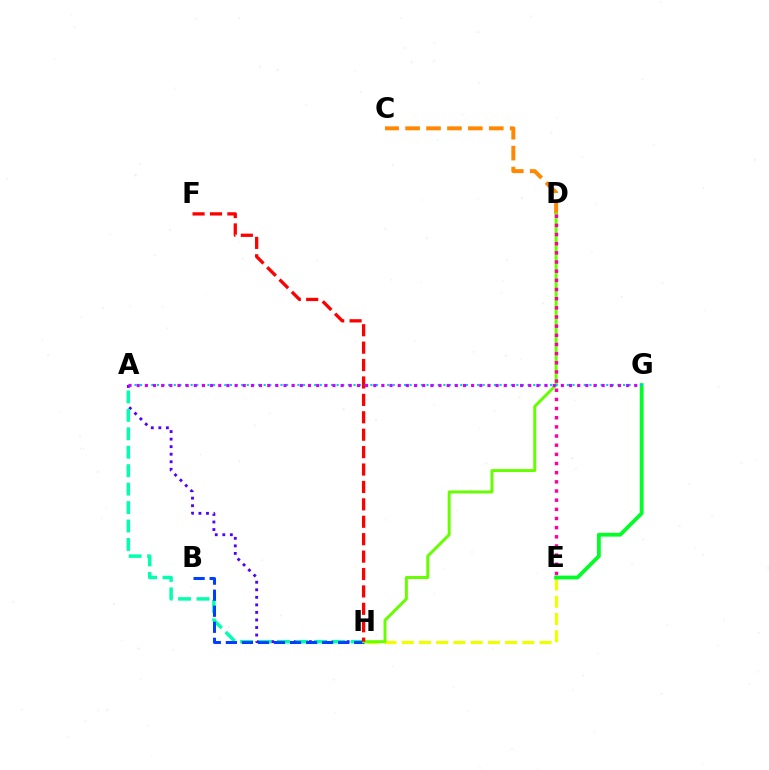{('E', 'H'): [{'color': '#eeff00', 'line_style': 'dashed', 'thickness': 2.34}], ('A', 'H'): [{'color': '#4f00ff', 'line_style': 'dotted', 'thickness': 2.05}, {'color': '#00ffaf', 'line_style': 'dashed', 'thickness': 2.51}], ('E', 'G'): [{'color': '#00ff27', 'line_style': 'solid', 'thickness': 2.72}], ('C', 'D'): [{'color': '#ff8800', 'line_style': 'dashed', 'thickness': 2.84}], ('B', 'H'): [{'color': '#003fff', 'line_style': 'dashed', 'thickness': 2.18}], ('D', 'H'): [{'color': '#66ff00', 'line_style': 'solid', 'thickness': 2.13}], ('D', 'E'): [{'color': '#ff00a0', 'line_style': 'dotted', 'thickness': 2.49}], ('F', 'H'): [{'color': '#ff0000', 'line_style': 'dashed', 'thickness': 2.37}], ('A', 'G'): [{'color': '#00c7ff', 'line_style': 'dotted', 'thickness': 1.53}, {'color': '#d600ff', 'line_style': 'dotted', 'thickness': 2.22}]}